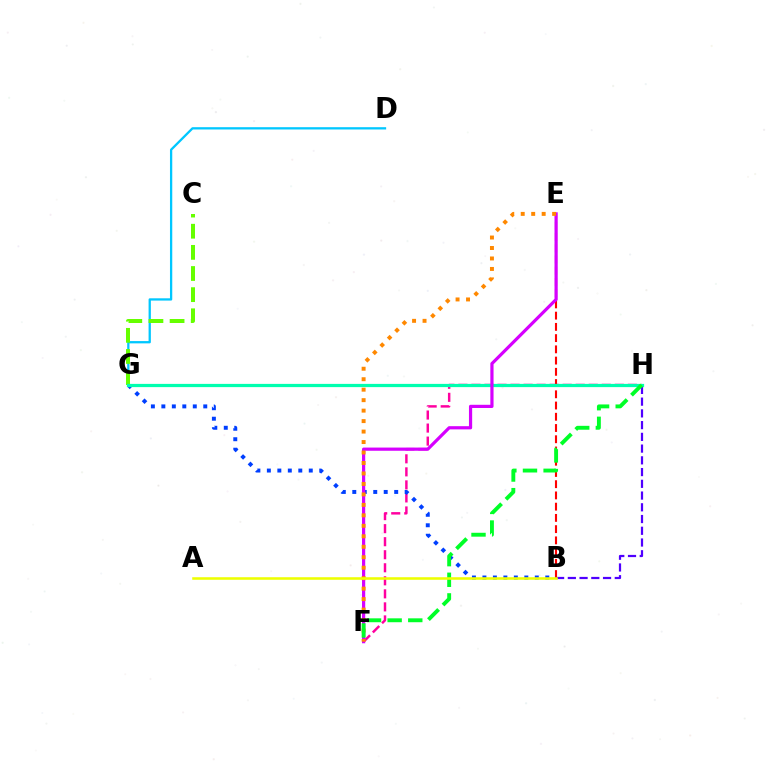{('F', 'H'): [{'color': '#ff00a0', 'line_style': 'dashed', 'thickness': 1.77}, {'color': '#00ff27', 'line_style': 'dashed', 'thickness': 2.8}], ('D', 'G'): [{'color': '#00c7ff', 'line_style': 'solid', 'thickness': 1.65}], ('B', 'G'): [{'color': '#003fff', 'line_style': 'dotted', 'thickness': 2.85}], ('C', 'G'): [{'color': '#66ff00', 'line_style': 'dashed', 'thickness': 2.87}], ('B', 'E'): [{'color': '#ff0000', 'line_style': 'dashed', 'thickness': 1.53}], ('B', 'H'): [{'color': '#4f00ff', 'line_style': 'dashed', 'thickness': 1.59}], ('G', 'H'): [{'color': '#00ffaf', 'line_style': 'solid', 'thickness': 2.33}], ('E', 'F'): [{'color': '#d600ff', 'line_style': 'solid', 'thickness': 2.3}, {'color': '#ff8800', 'line_style': 'dotted', 'thickness': 2.85}], ('A', 'B'): [{'color': '#eeff00', 'line_style': 'solid', 'thickness': 1.84}]}